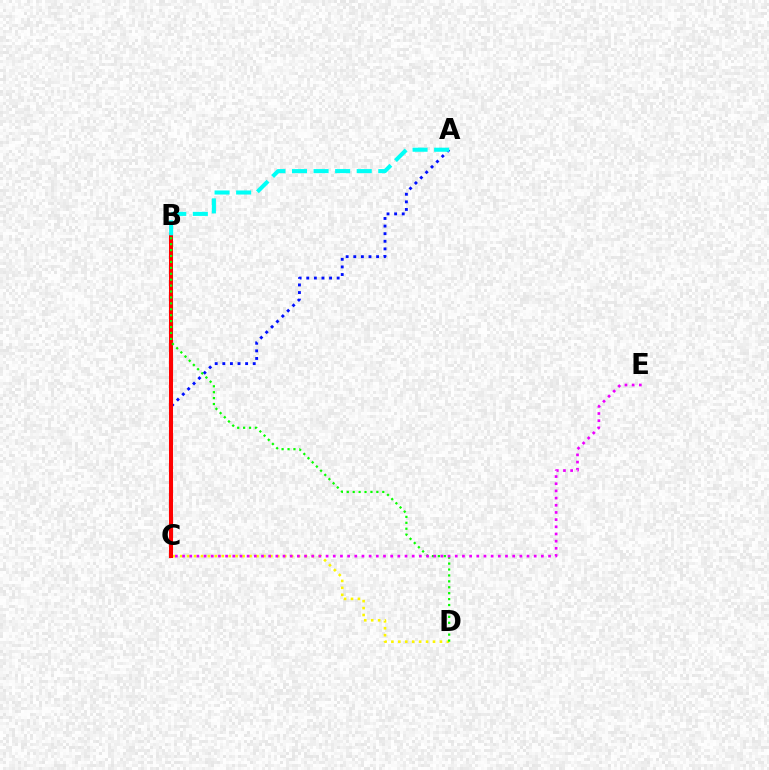{('C', 'D'): [{'color': '#fcf500', 'line_style': 'dotted', 'thickness': 1.88}], ('A', 'C'): [{'color': '#0010ff', 'line_style': 'dotted', 'thickness': 2.07}], ('B', 'C'): [{'color': '#ff0000', 'line_style': 'solid', 'thickness': 2.93}], ('A', 'B'): [{'color': '#00fff6', 'line_style': 'dashed', 'thickness': 2.93}], ('B', 'D'): [{'color': '#08ff00', 'line_style': 'dotted', 'thickness': 1.61}], ('C', 'E'): [{'color': '#ee00ff', 'line_style': 'dotted', 'thickness': 1.95}]}